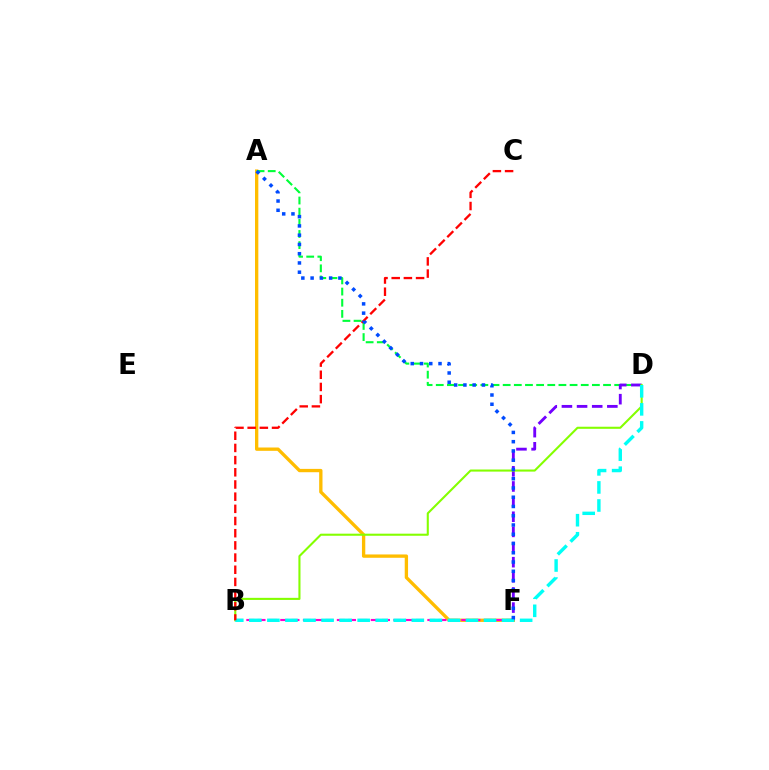{('A', 'F'): [{'color': '#ffbd00', 'line_style': 'solid', 'thickness': 2.39}, {'color': '#004bff', 'line_style': 'dotted', 'thickness': 2.52}], ('A', 'D'): [{'color': '#00ff39', 'line_style': 'dashed', 'thickness': 1.52}], ('D', 'F'): [{'color': '#7200ff', 'line_style': 'dashed', 'thickness': 2.06}], ('B', 'F'): [{'color': '#ff00cf', 'line_style': 'dashed', 'thickness': 1.54}], ('B', 'D'): [{'color': '#84ff00', 'line_style': 'solid', 'thickness': 1.5}, {'color': '#00fff6', 'line_style': 'dashed', 'thickness': 2.45}], ('B', 'C'): [{'color': '#ff0000', 'line_style': 'dashed', 'thickness': 1.65}]}